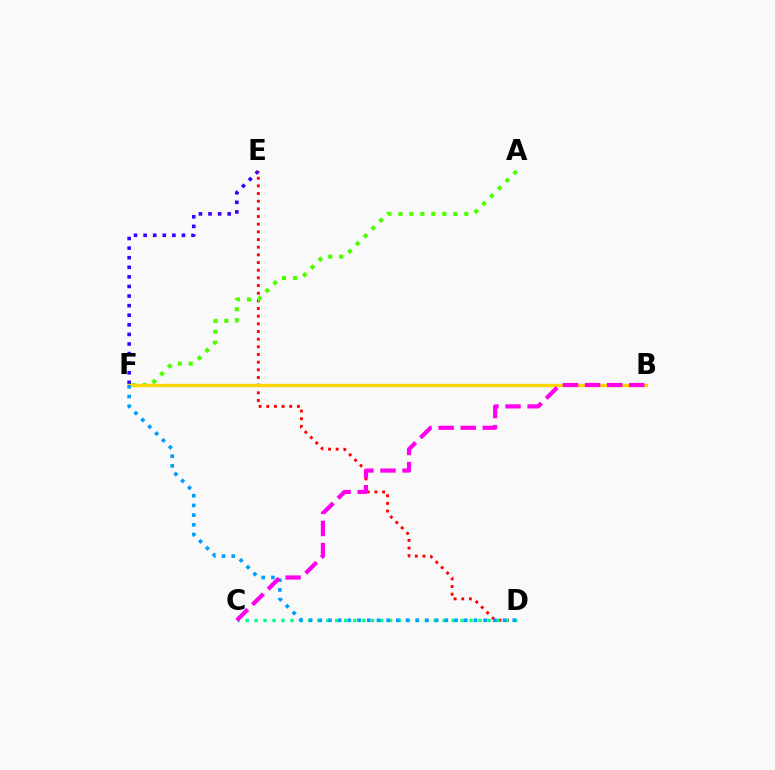{('E', 'F'): [{'color': '#3700ff', 'line_style': 'dotted', 'thickness': 2.61}], ('D', 'E'): [{'color': '#ff0000', 'line_style': 'dotted', 'thickness': 2.08}], ('C', 'D'): [{'color': '#00ff86', 'line_style': 'dotted', 'thickness': 2.43}], ('A', 'F'): [{'color': '#4fff00', 'line_style': 'dotted', 'thickness': 2.98}], ('B', 'F'): [{'color': '#ffd500', 'line_style': 'solid', 'thickness': 2.41}], ('D', 'F'): [{'color': '#009eff', 'line_style': 'dotted', 'thickness': 2.63}], ('B', 'C'): [{'color': '#ff00ed', 'line_style': 'dashed', 'thickness': 3.0}]}